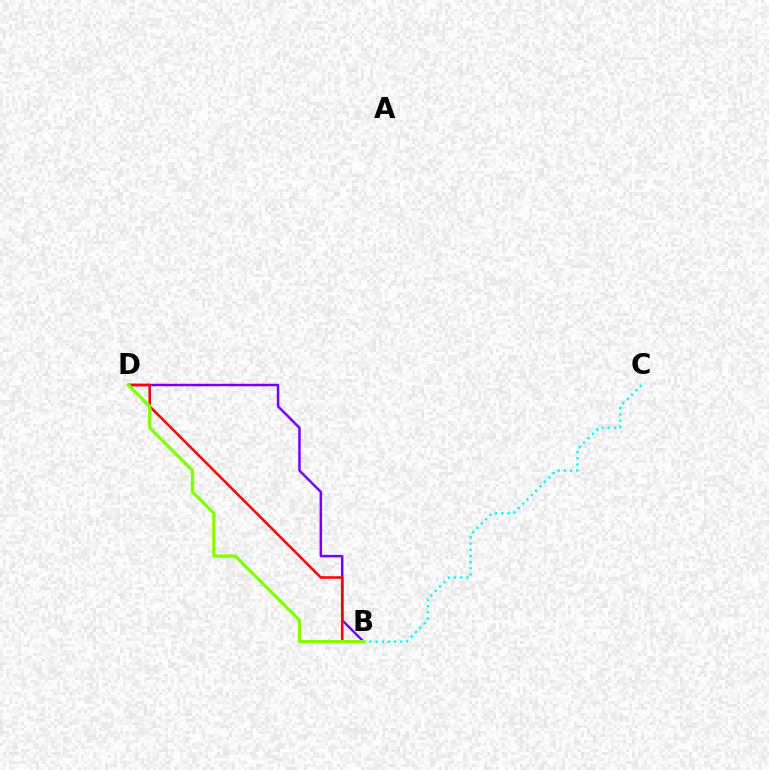{('B', 'C'): [{'color': '#00fff6', 'line_style': 'dotted', 'thickness': 1.68}], ('B', 'D'): [{'color': '#7200ff', 'line_style': 'solid', 'thickness': 1.78}, {'color': '#ff0000', 'line_style': 'solid', 'thickness': 1.83}, {'color': '#84ff00', 'line_style': 'solid', 'thickness': 2.4}]}